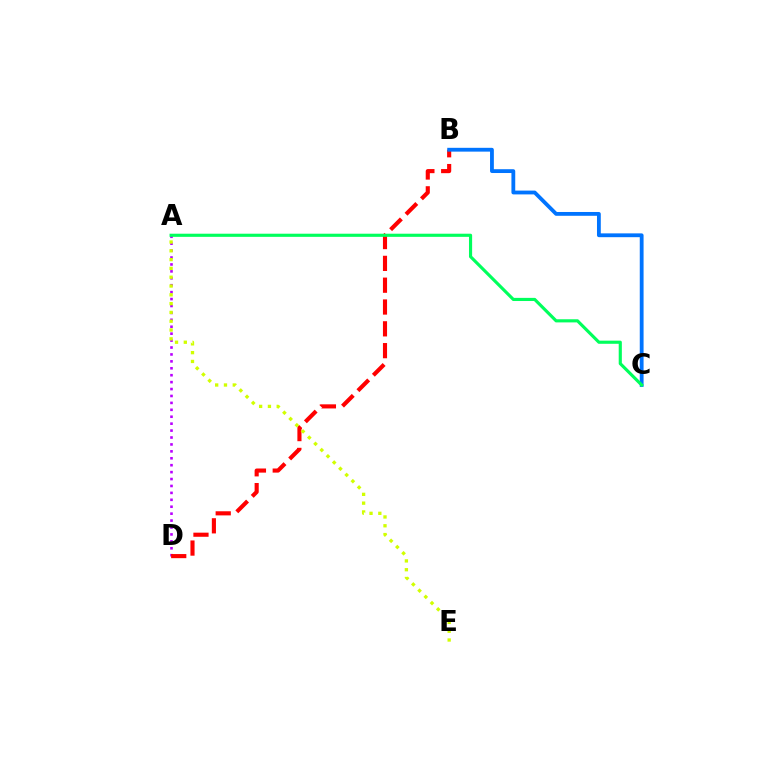{('A', 'D'): [{'color': '#b900ff', 'line_style': 'dotted', 'thickness': 1.88}], ('B', 'D'): [{'color': '#ff0000', 'line_style': 'dashed', 'thickness': 2.96}], ('B', 'C'): [{'color': '#0074ff', 'line_style': 'solid', 'thickness': 2.74}], ('A', 'E'): [{'color': '#d1ff00', 'line_style': 'dotted', 'thickness': 2.39}], ('A', 'C'): [{'color': '#00ff5c', 'line_style': 'solid', 'thickness': 2.26}]}